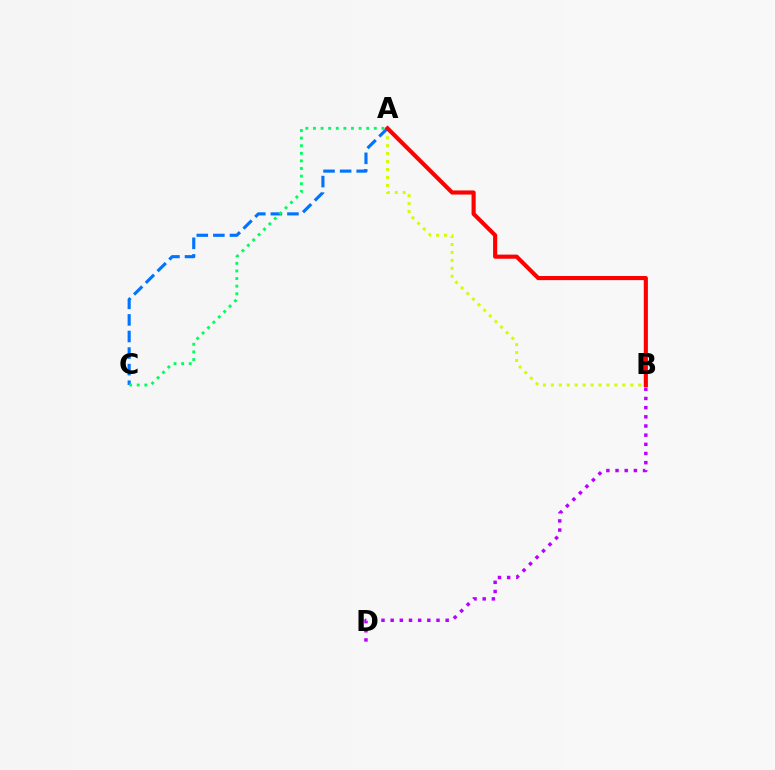{('A', 'B'): [{'color': '#d1ff00', 'line_style': 'dotted', 'thickness': 2.16}, {'color': '#ff0000', 'line_style': 'solid', 'thickness': 2.97}], ('A', 'C'): [{'color': '#0074ff', 'line_style': 'dashed', 'thickness': 2.25}, {'color': '#00ff5c', 'line_style': 'dotted', 'thickness': 2.07}], ('B', 'D'): [{'color': '#b900ff', 'line_style': 'dotted', 'thickness': 2.49}]}